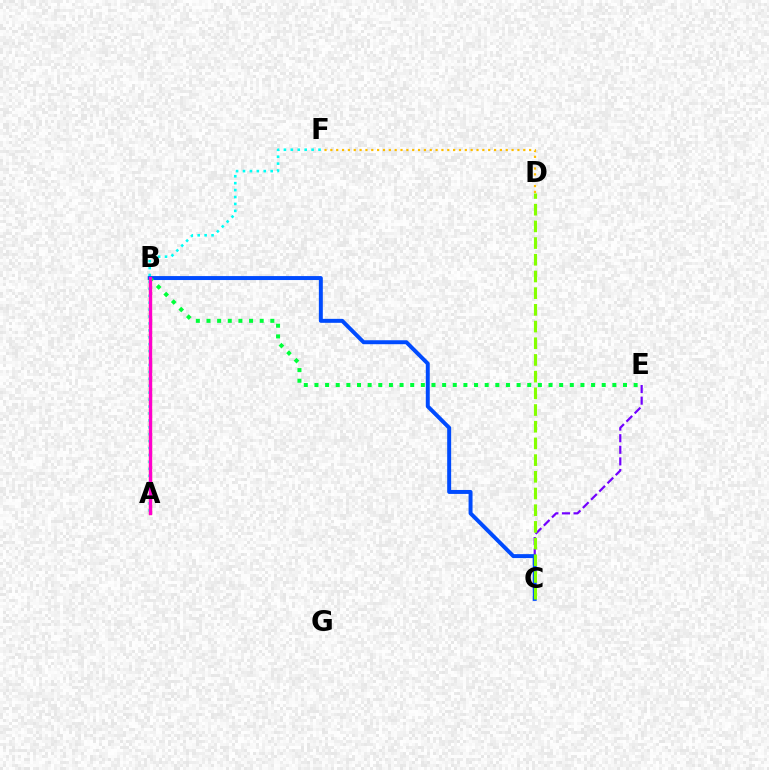{('A', 'F'): [{'color': '#00fff6', 'line_style': 'dotted', 'thickness': 1.88}], ('C', 'E'): [{'color': '#7200ff', 'line_style': 'dashed', 'thickness': 1.58}], ('A', 'B'): [{'color': '#ff0000', 'line_style': 'solid', 'thickness': 2.3}, {'color': '#ff00cf', 'line_style': 'solid', 'thickness': 2.31}], ('B', 'C'): [{'color': '#004bff', 'line_style': 'solid', 'thickness': 2.85}], ('D', 'F'): [{'color': '#ffbd00', 'line_style': 'dotted', 'thickness': 1.59}], ('C', 'D'): [{'color': '#84ff00', 'line_style': 'dashed', 'thickness': 2.27}], ('B', 'E'): [{'color': '#00ff39', 'line_style': 'dotted', 'thickness': 2.89}]}